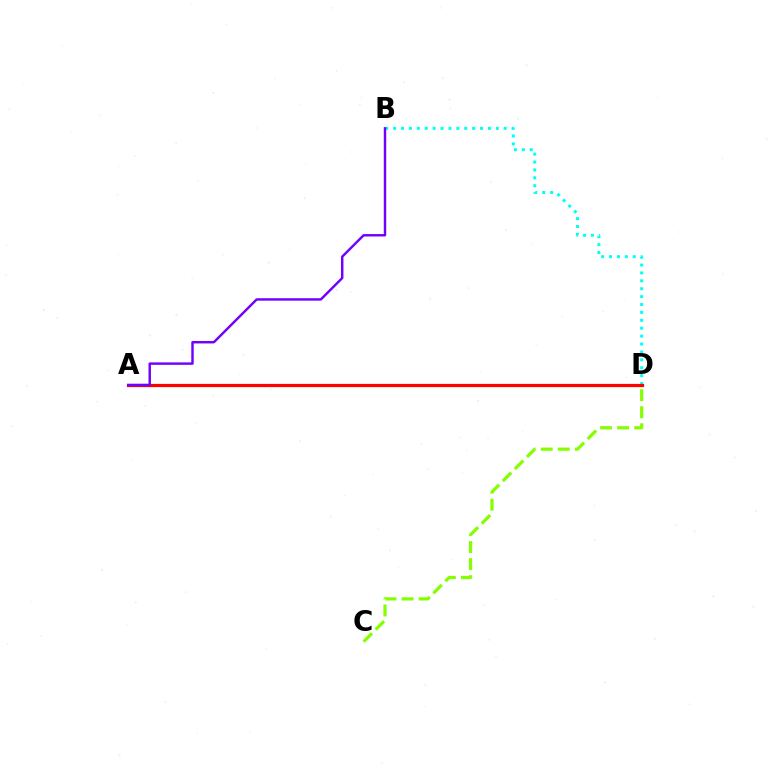{('B', 'D'): [{'color': '#00fff6', 'line_style': 'dotted', 'thickness': 2.15}], ('C', 'D'): [{'color': '#84ff00', 'line_style': 'dashed', 'thickness': 2.32}], ('A', 'D'): [{'color': '#ff0000', 'line_style': 'solid', 'thickness': 2.31}], ('A', 'B'): [{'color': '#7200ff', 'line_style': 'solid', 'thickness': 1.76}]}